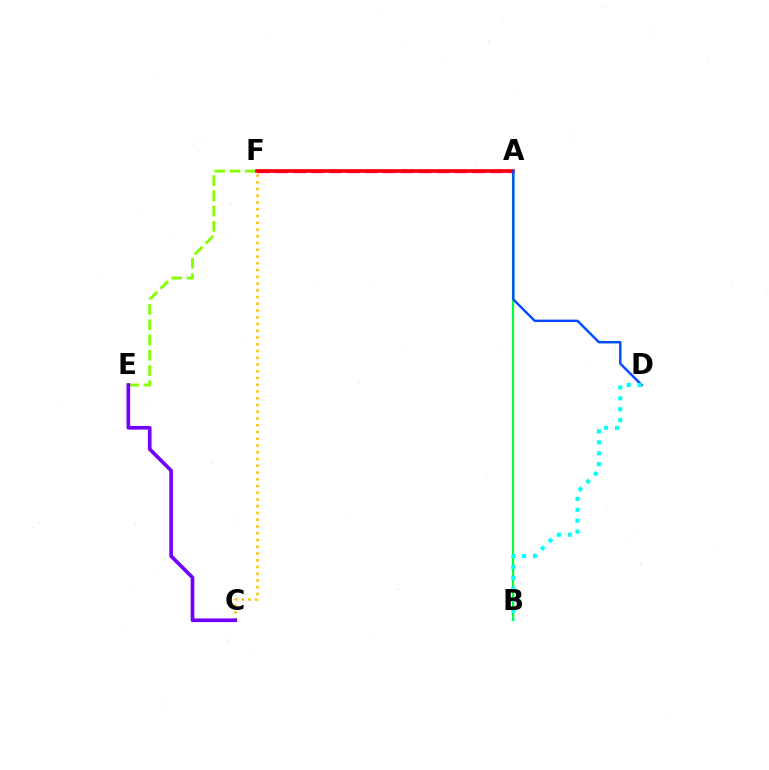{('A', 'B'): [{'color': '#00ff39', 'line_style': 'solid', 'thickness': 1.61}], ('C', 'F'): [{'color': '#ffbd00', 'line_style': 'dotted', 'thickness': 1.83}], ('E', 'F'): [{'color': '#84ff00', 'line_style': 'dashed', 'thickness': 2.07}], ('C', 'E'): [{'color': '#7200ff', 'line_style': 'solid', 'thickness': 2.63}], ('A', 'F'): [{'color': '#ff00cf', 'line_style': 'dashed', 'thickness': 2.43}, {'color': '#ff0000', 'line_style': 'solid', 'thickness': 2.63}], ('A', 'D'): [{'color': '#004bff', 'line_style': 'solid', 'thickness': 1.74}], ('B', 'D'): [{'color': '#00fff6', 'line_style': 'dotted', 'thickness': 2.96}]}